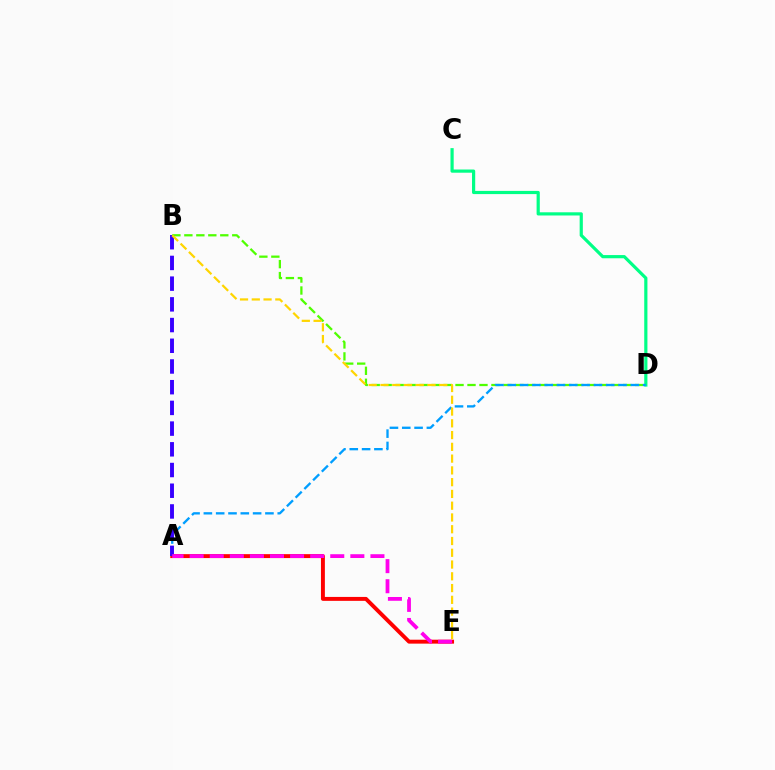{('C', 'D'): [{'color': '#00ff86', 'line_style': 'solid', 'thickness': 2.3}], ('A', 'E'): [{'color': '#ff0000', 'line_style': 'solid', 'thickness': 2.82}, {'color': '#ff00ed', 'line_style': 'dashed', 'thickness': 2.73}], ('B', 'D'): [{'color': '#4fff00', 'line_style': 'dashed', 'thickness': 1.63}], ('A', 'D'): [{'color': '#009eff', 'line_style': 'dashed', 'thickness': 1.67}], ('A', 'B'): [{'color': '#3700ff', 'line_style': 'dashed', 'thickness': 2.81}], ('B', 'E'): [{'color': '#ffd500', 'line_style': 'dashed', 'thickness': 1.6}]}